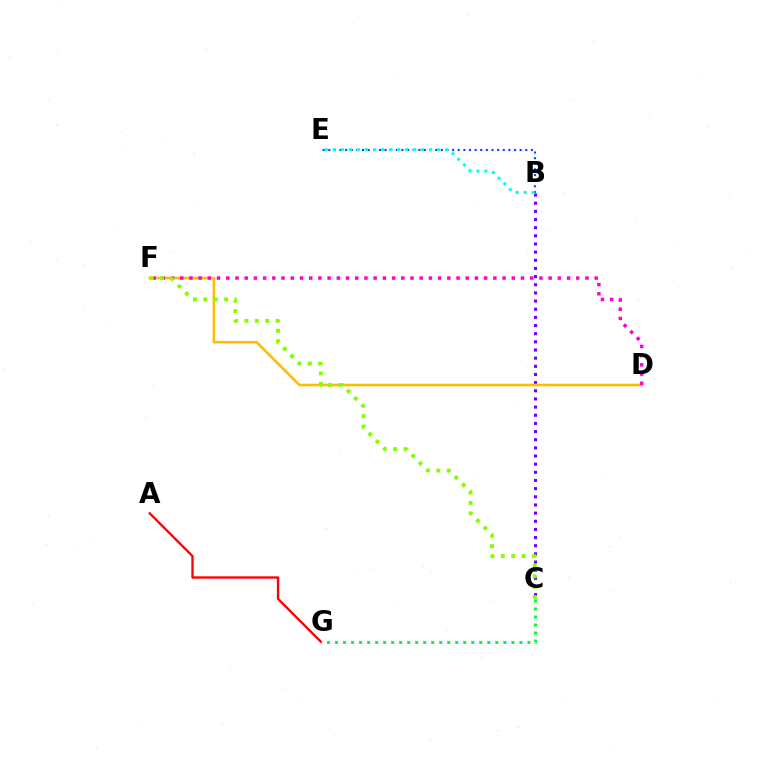{('B', 'C'): [{'color': '#7200ff', 'line_style': 'dotted', 'thickness': 2.22}], ('D', 'F'): [{'color': '#ffbd00', 'line_style': 'solid', 'thickness': 1.88}, {'color': '#ff00cf', 'line_style': 'dotted', 'thickness': 2.5}], ('A', 'G'): [{'color': '#ff0000', 'line_style': 'solid', 'thickness': 1.68}], ('C', 'G'): [{'color': '#00ff39', 'line_style': 'dotted', 'thickness': 2.18}], ('B', 'E'): [{'color': '#004bff', 'line_style': 'dotted', 'thickness': 1.53}, {'color': '#00fff6', 'line_style': 'dotted', 'thickness': 2.18}], ('C', 'F'): [{'color': '#84ff00', 'line_style': 'dotted', 'thickness': 2.83}]}